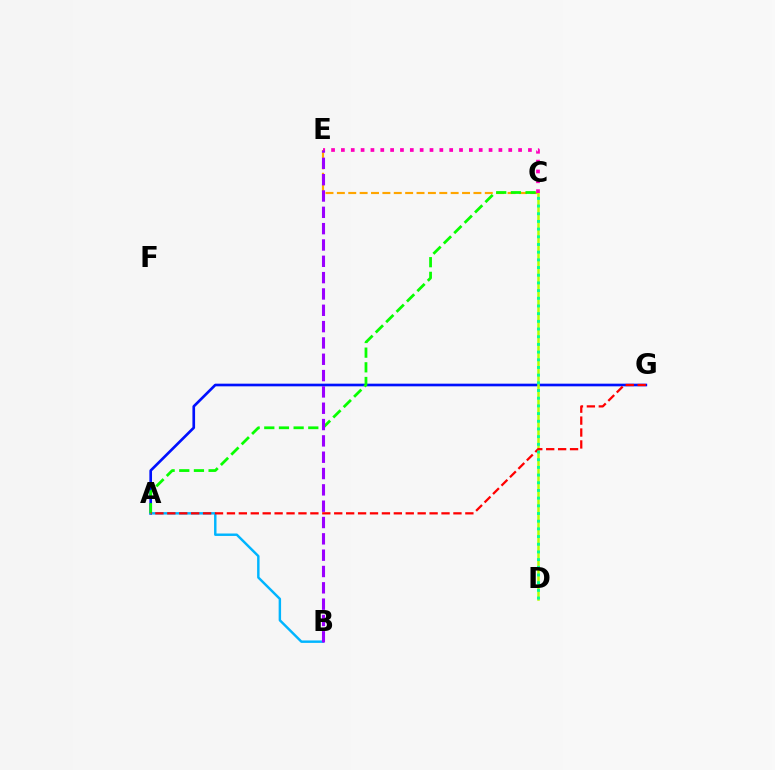{('C', 'E'): [{'color': '#ffa500', 'line_style': 'dashed', 'thickness': 1.55}, {'color': '#ff00bd', 'line_style': 'dotted', 'thickness': 2.67}], ('A', 'G'): [{'color': '#0010ff', 'line_style': 'solid', 'thickness': 1.92}, {'color': '#ff0000', 'line_style': 'dashed', 'thickness': 1.62}], ('C', 'D'): [{'color': '#b3ff00', 'line_style': 'solid', 'thickness': 1.8}, {'color': '#00ff9d', 'line_style': 'dotted', 'thickness': 2.09}], ('A', 'B'): [{'color': '#00b5ff', 'line_style': 'solid', 'thickness': 1.76}], ('A', 'C'): [{'color': '#08ff00', 'line_style': 'dashed', 'thickness': 1.99}], ('B', 'E'): [{'color': '#9b00ff', 'line_style': 'dashed', 'thickness': 2.22}]}